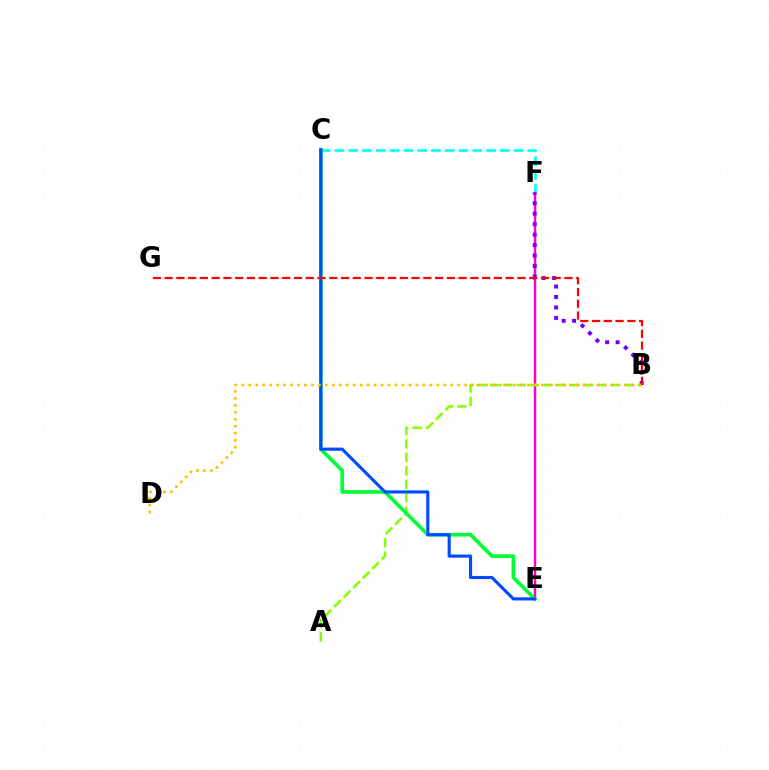{('C', 'F'): [{'color': '#00fff6', 'line_style': 'dashed', 'thickness': 1.87}], ('E', 'F'): [{'color': '#ff00cf', 'line_style': 'solid', 'thickness': 1.76}], ('B', 'F'): [{'color': '#7200ff', 'line_style': 'dotted', 'thickness': 2.84}], ('A', 'B'): [{'color': '#84ff00', 'line_style': 'dashed', 'thickness': 1.83}], ('C', 'E'): [{'color': '#00ff39', 'line_style': 'solid', 'thickness': 2.64}, {'color': '#004bff', 'line_style': 'solid', 'thickness': 2.25}], ('B', 'D'): [{'color': '#ffbd00', 'line_style': 'dotted', 'thickness': 1.89}], ('B', 'G'): [{'color': '#ff0000', 'line_style': 'dashed', 'thickness': 1.6}]}